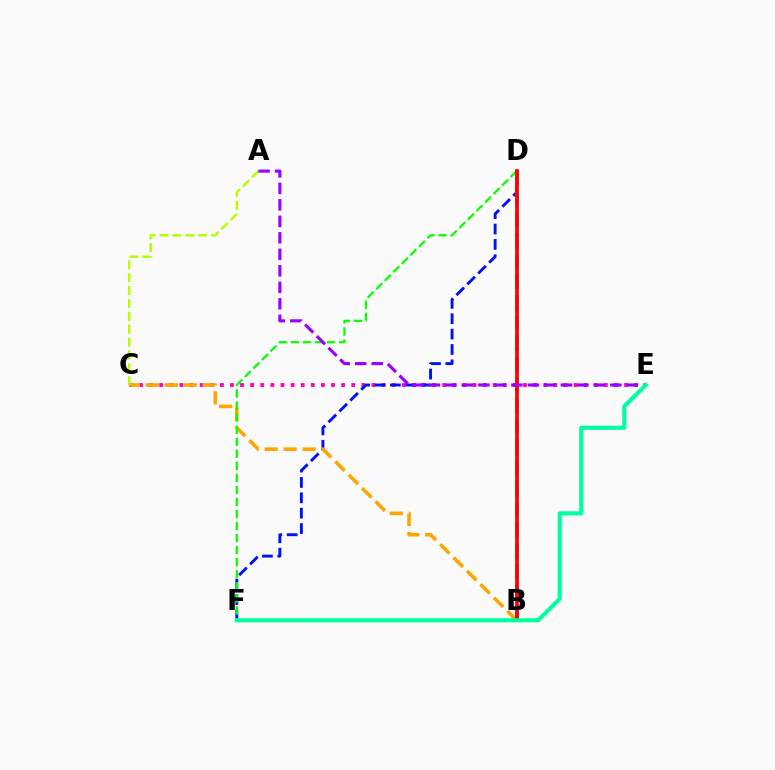{('C', 'E'): [{'color': '#ff00bd', 'line_style': 'dotted', 'thickness': 2.75}], ('D', 'F'): [{'color': '#0010ff', 'line_style': 'dashed', 'thickness': 2.09}, {'color': '#08ff00', 'line_style': 'dashed', 'thickness': 1.64}], ('B', 'D'): [{'color': '#00b5ff', 'line_style': 'dashed', 'thickness': 2.81}, {'color': '#ff0000', 'line_style': 'solid', 'thickness': 2.67}], ('B', 'C'): [{'color': '#ffa500', 'line_style': 'dashed', 'thickness': 2.57}], ('A', 'C'): [{'color': '#b3ff00', 'line_style': 'dashed', 'thickness': 1.75}], ('A', 'E'): [{'color': '#9b00ff', 'line_style': 'dashed', 'thickness': 2.24}], ('E', 'F'): [{'color': '#00ff9d', 'line_style': 'solid', 'thickness': 2.97}]}